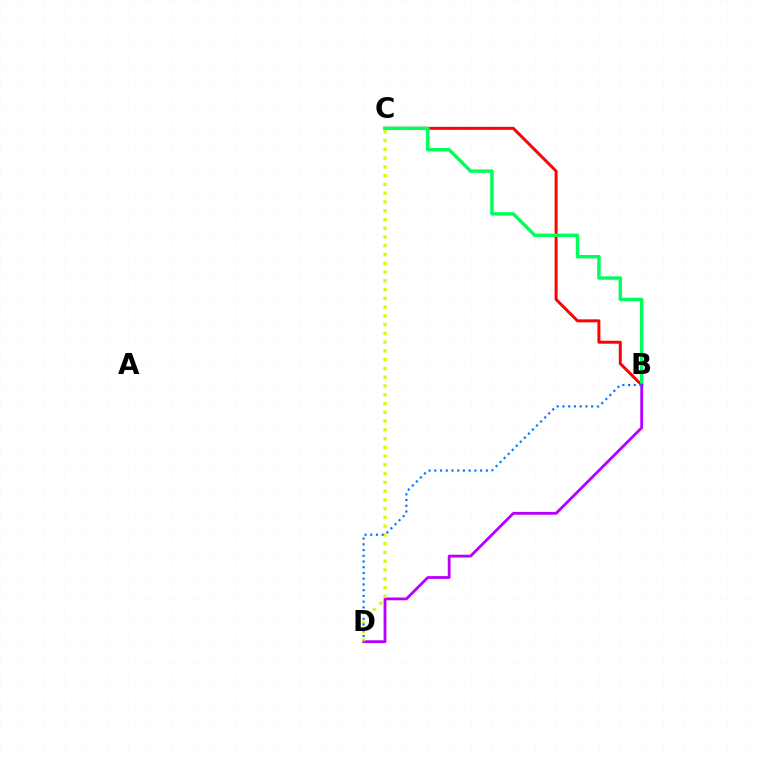{('B', 'C'): [{'color': '#ff0000', 'line_style': 'solid', 'thickness': 2.14}, {'color': '#00ff5c', 'line_style': 'solid', 'thickness': 2.48}], ('B', 'D'): [{'color': '#b900ff', 'line_style': 'solid', 'thickness': 2.02}, {'color': '#0074ff', 'line_style': 'dotted', 'thickness': 1.56}], ('C', 'D'): [{'color': '#d1ff00', 'line_style': 'dotted', 'thickness': 2.38}]}